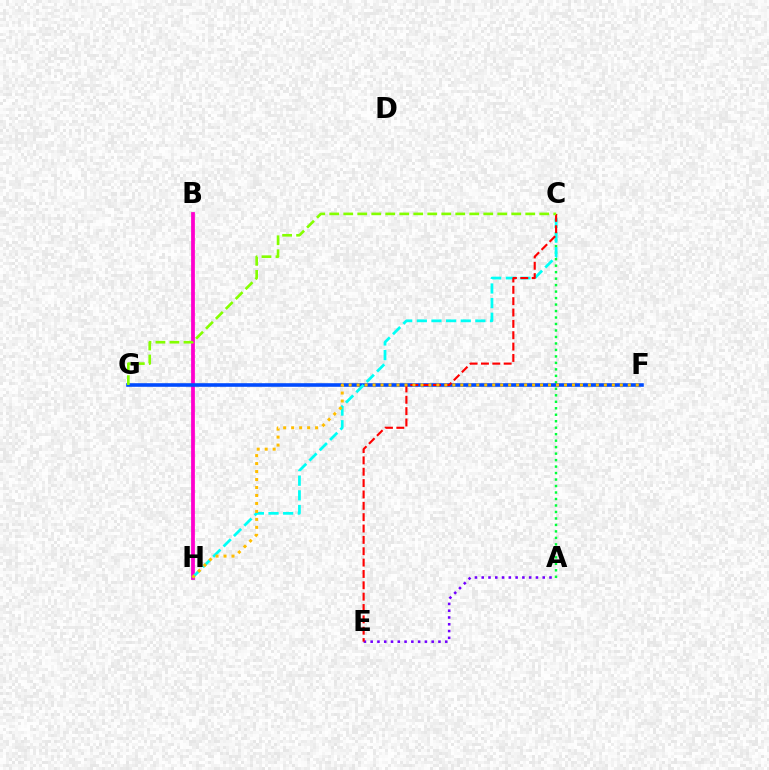{('A', 'E'): [{'color': '#7200ff', 'line_style': 'dotted', 'thickness': 1.84}], ('B', 'H'): [{'color': '#ff00cf', 'line_style': 'solid', 'thickness': 2.72}], ('A', 'C'): [{'color': '#00ff39', 'line_style': 'dotted', 'thickness': 1.76}], ('F', 'G'): [{'color': '#004bff', 'line_style': 'solid', 'thickness': 2.59}], ('C', 'H'): [{'color': '#00fff6', 'line_style': 'dashed', 'thickness': 1.99}], ('C', 'E'): [{'color': '#ff0000', 'line_style': 'dashed', 'thickness': 1.54}], ('F', 'H'): [{'color': '#ffbd00', 'line_style': 'dotted', 'thickness': 2.17}], ('C', 'G'): [{'color': '#84ff00', 'line_style': 'dashed', 'thickness': 1.9}]}